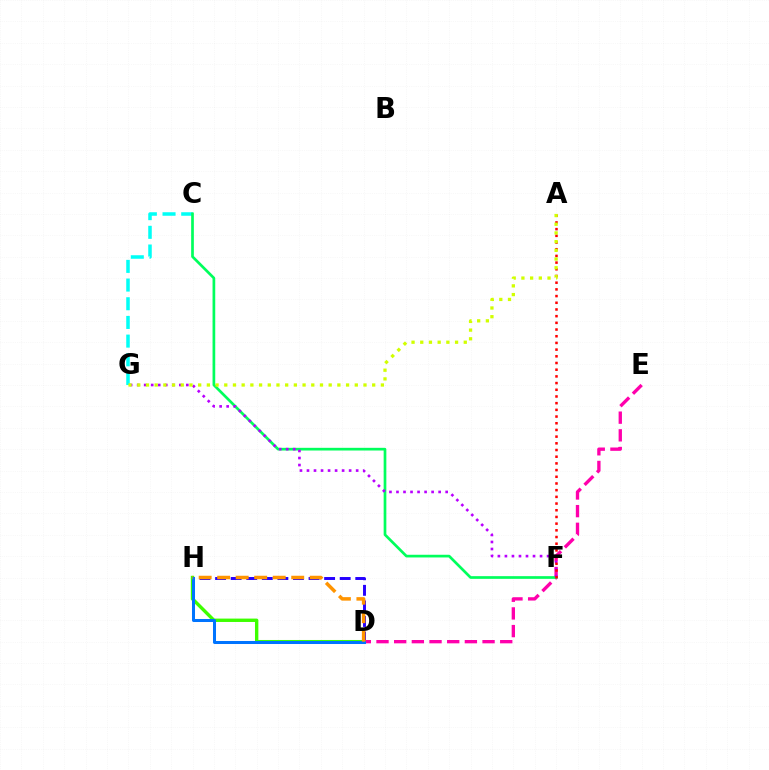{('C', 'G'): [{'color': '#00fff6', 'line_style': 'dashed', 'thickness': 2.54}], ('D', 'H'): [{'color': '#2500ff', 'line_style': 'dashed', 'thickness': 2.12}, {'color': '#3dff00', 'line_style': 'solid', 'thickness': 2.44}, {'color': '#0074ff', 'line_style': 'solid', 'thickness': 2.17}, {'color': '#ff9400', 'line_style': 'dashed', 'thickness': 2.51}], ('D', 'E'): [{'color': '#ff00ac', 'line_style': 'dashed', 'thickness': 2.4}], ('C', 'F'): [{'color': '#00ff5c', 'line_style': 'solid', 'thickness': 1.94}], ('F', 'G'): [{'color': '#b900ff', 'line_style': 'dotted', 'thickness': 1.91}], ('A', 'F'): [{'color': '#ff0000', 'line_style': 'dotted', 'thickness': 1.82}], ('A', 'G'): [{'color': '#d1ff00', 'line_style': 'dotted', 'thickness': 2.36}]}